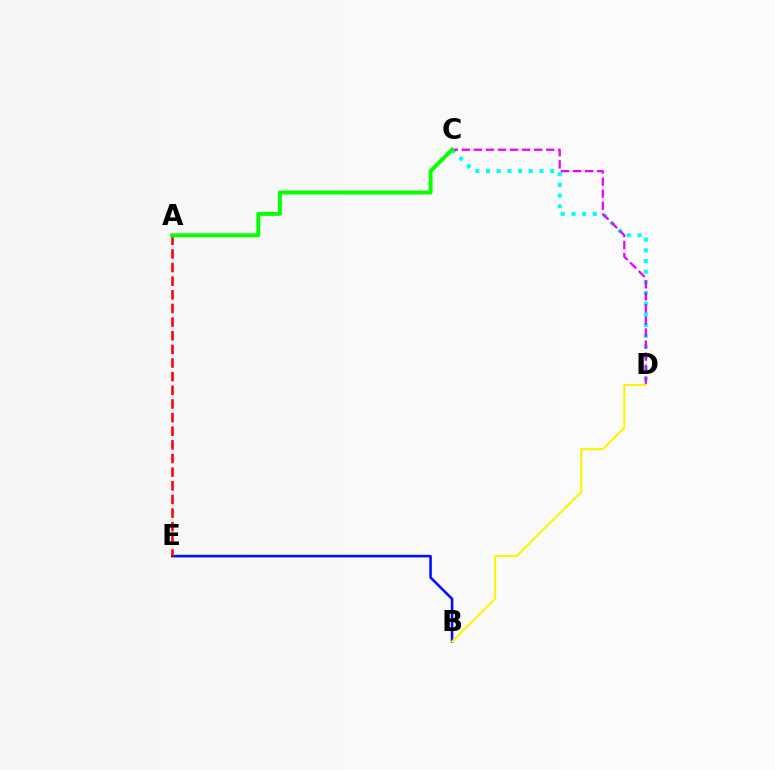{('C', 'D'): [{'color': '#00fff6', 'line_style': 'dotted', 'thickness': 2.9}, {'color': '#ee00ff', 'line_style': 'dashed', 'thickness': 1.64}], ('B', 'E'): [{'color': '#0010ff', 'line_style': 'solid', 'thickness': 1.86}], ('A', 'E'): [{'color': '#ff0000', 'line_style': 'dashed', 'thickness': 1.85}], ('B', 'D'): [{'color': '#fcf500', 'line_style': 'solid', 'thickness': 1.52}], ('A', 'C'): [{'color': '#08ff00', 'line_style': 'solid', 'thickness': 2.86}]}